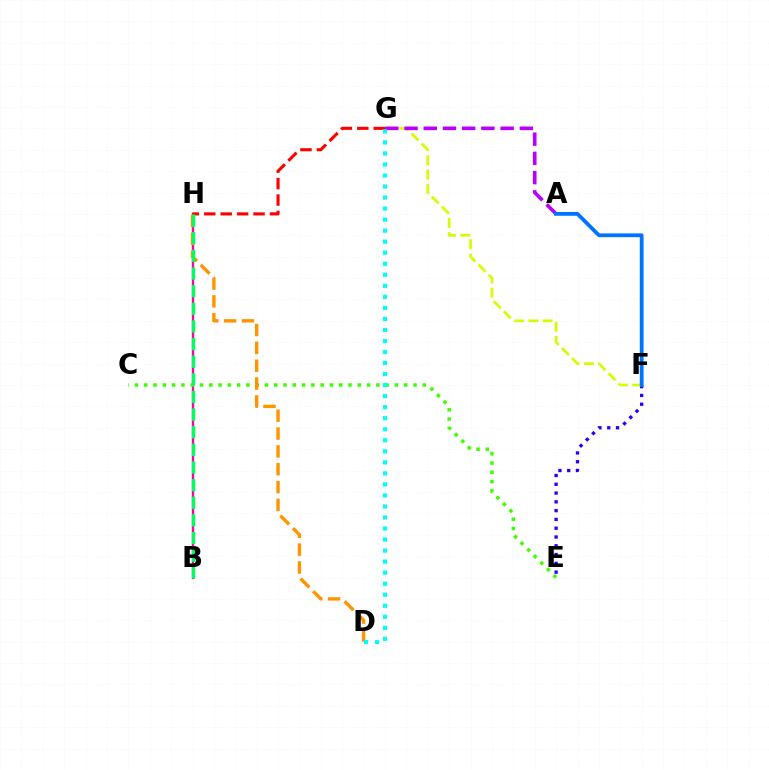{('B', 'H'): [{'color': '#ff00ac', 'line_style': 'solid', 'thickness': 1.71}, {'color': '#00ff5c', 'line_style': 'dashed', 'thickness': 2.4}], ('E', 'F'): [{'color': '#2500ff', 'line_style': 'dotted', 'thickness': 2.39}], ('G', 'H'): [{'color': '#ff0000', 'line_style': 'dashed', 'thickness': 2.23}], ('C', 'E'): [{'color': '#3dff00', 'line_style': 'dotted', 'thickness': 2.52}], ('F', 'G'): [{'color': '#d1ff00', 'line_style': 'dashed', 'thickness': 1.94}], ('D', 'H'): [{'color': '#ff9400', 'line_style': 'dashed', 'thickness': 2.42}], ('A', 'G'): [{'color': '#b900ff', 'line_style': 'dashed', 'thickness': 2.61}], ('A', 'F'): [{'color': '#0074ff', 'line_style': 'solid', 'thickness': 2.72}], ('D', 'G'): [{'color': '#00fff6', 'line_style': 'dotted', 'thickness': 3.0}]}